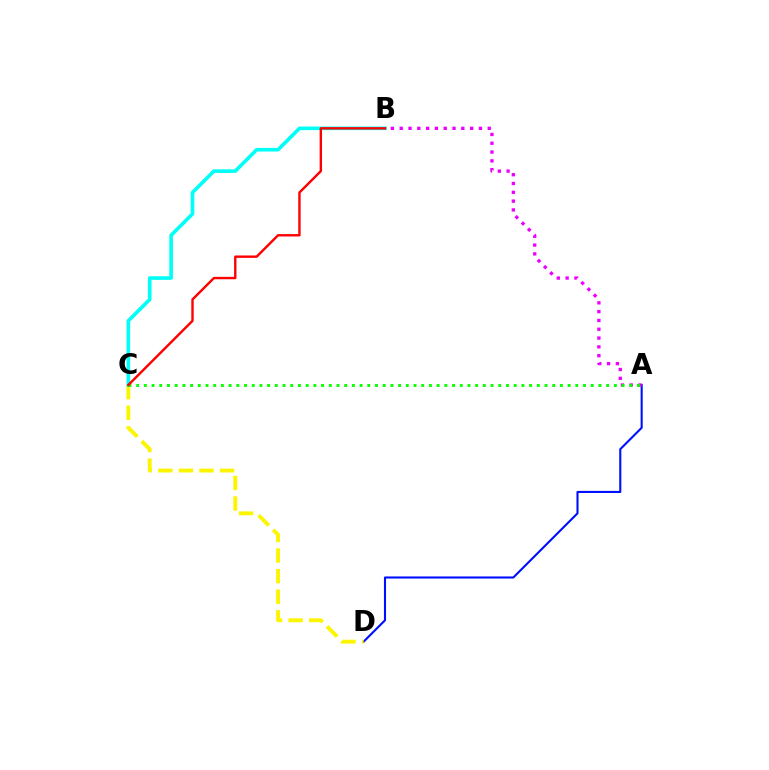{('A', 'D'): [{'color': '#0010ff', 'line_style': 'solid', 'thickness': 1.52}], ('C', 'D'): [{'color': '#fcf500', 'line_style': 'dashed', 'thickness': 2.79}], ('B', 'C'): [{'color': '#00fff6', 'line_style': 'solid', 'thickness': 2.61}, {'color': '#ff0000', 'line_style': 'solid', 'thickness': 1.72}], ('A', 'B'): [{'color': '#ee00ff', 'line_style': 'dotted', 'thickness': 2.39}], ('A', 'C'): [{'color': '#08ff00', 'line_style': 'dotted', 'thickness': 2.09}]}